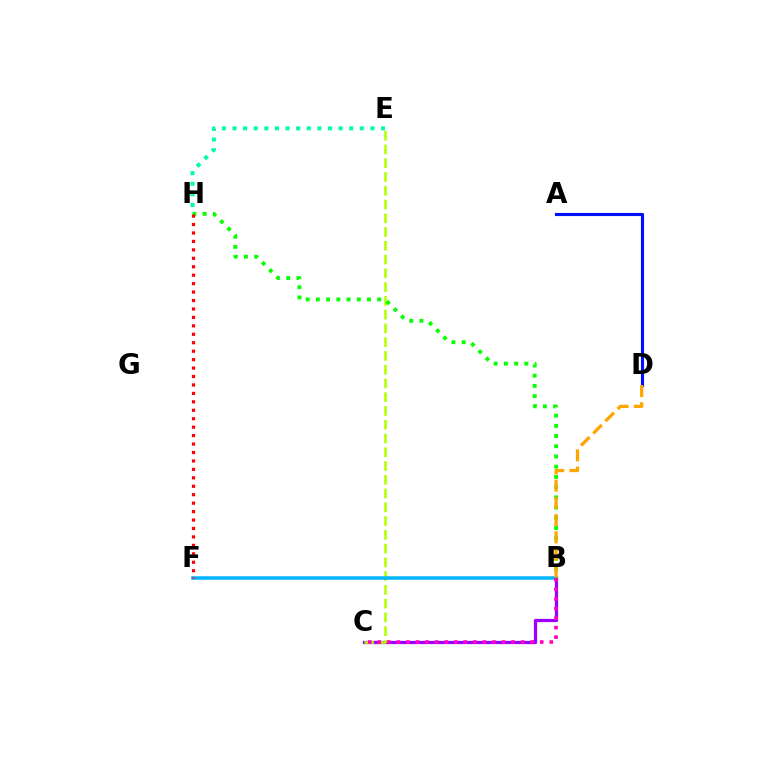{('A', 'D'): [{'color': '#0010ff', 'line_style': 'solid', 'thickness': 2.24}], ('B', 'C'): [{'color': '#9b00ff', 'line_style': 'solid', 'thickness': 2.35}, {'color': '#ff00bd', 'line_style': 'dotted', 'thickness': 2.6}], ('C', 'E'): [{'color': '#b3ff00', 'line_style': 'dashed', 'thickness': 1.87}], ('B', 'F'): [{'color': '#00b5ff', 'line_style': 'solid', 'thickness': 2.53}], ('E', 'H'): [{'color': '#00ff9d', 'line_style': 'dotted', 'thickness': 2.88}], ('B', 'H'): [{'color': '#08ff00', 'line_style': 'dotted', 'thickness': 2.78}], ('B', 'D'): [{'color': '#ffa500', 'line_style': 'dashed', 'thickness': 2.34}], ('F', 'H'): [{'color': '#ff0000', 'line_style': 'dotted', 'thickness': 2.29}]}